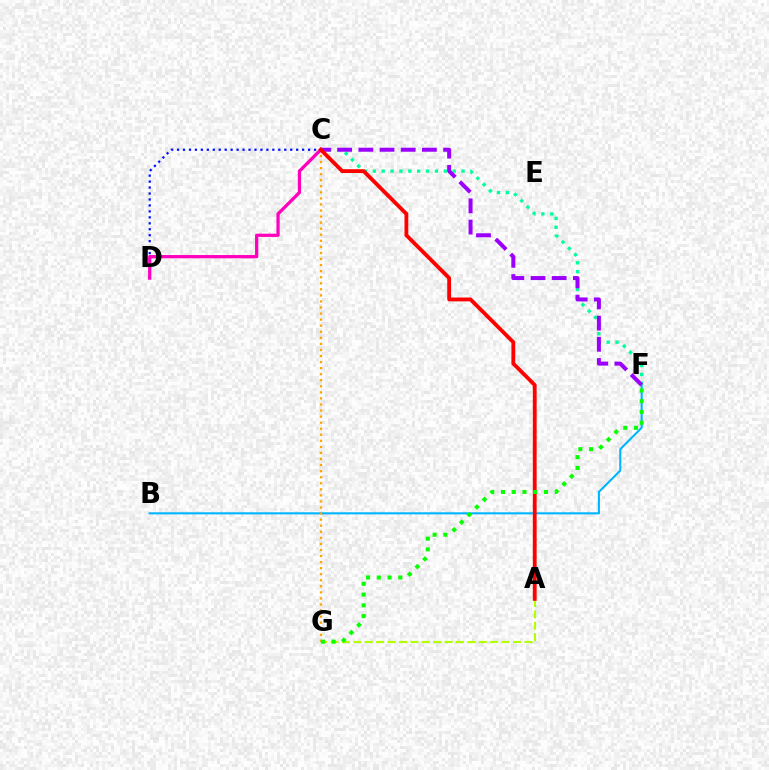{('B', 'F'): [{'color': '#00b5ff', 'line_style': 'solid', 'thickness': 1.51}], ('A', 'G'): [{'color': '#b3ff00', 'line_style': 'dashed', 'thickness': 1.55}], ('C', 'F'): [{'color': '#00ff9d', 'line_style': 'dotted', 'thickness': 2.41}, {'color': '#9b00ff', 'line_style': 'dashed', 'thickness': 2.88}], ('C', 'D'): [{'color': '#0010ff', 'line_style': 'dotted', 'thickness': 1.62}, {'color': '#ff00bd', 'line_style': 'solid', 'thickness': 2.35}], ('C', 'G'): [{'color': '#ffa500', 'line_style': 'dotted', 'thickness': 1.65}], ('A', 'C'): [{'color': '#ff0000', 'line_style': 'solid', 'thickness': 2.76}], ('F', 'G'): [{'color': '#08ff00', 'line_style': 'dotted', 'thickness': 2.92}]}